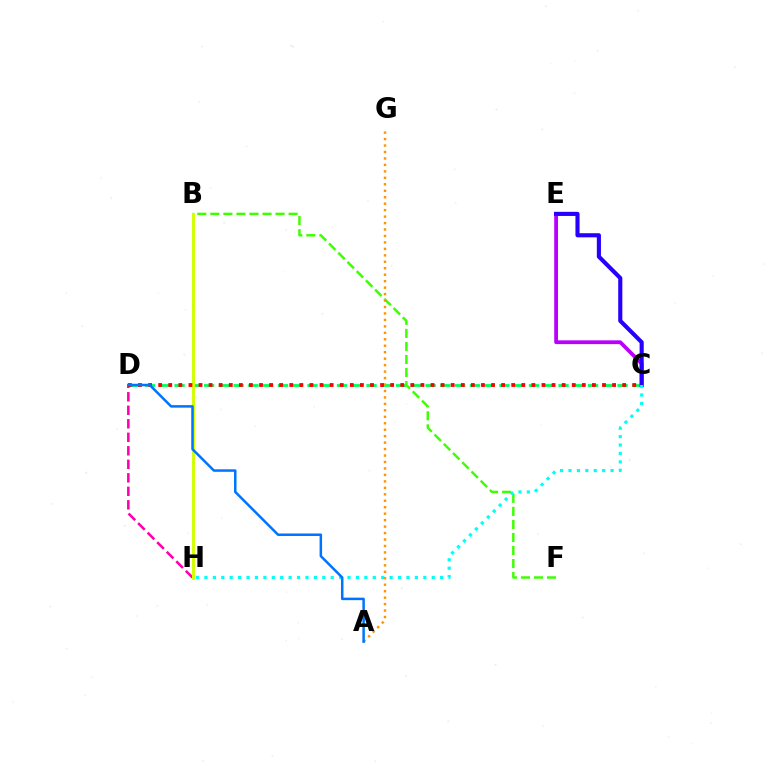{('C', 'E'): [{'color': '#b900ff', 'line_style': 'solid', 'thickness': 2.73}, {'color': '#2500ff', 'line_style': 'solid', 'thickness': 2.97}], ('C', 'D'): [{'color': '#00ff5c', 'line_style': 'dashed', 'thickness': 2.01}, {'color': '#ff0000', 'line_style': 'dotted', 'thickness': 2.74}], ('D', 'H'): [{'color': '#ff00ac', 'line_style': 'dashed', 'thickness': 1.83}], ('B', 'F'): [{'color': '#3dff00', 'line_style': 'dashed', 'thickness': 1.77}], ('C', 'H'): [{'color': '#00fff6', 'line_style': 'dotted', 'thickness': 2.29}], ('B', 'H'): [{'color': '#d1ff00', 'line_style': 'solid', 'thickness': 2.11}], ('A', 'G'): [{'color': '#ff9400', 'line_style': 'dotted', 'thickness': 1.75}], ('A', 'D'): [{'color': '#0074ff', 'line_style': 'solid', 'thickness': 1.8}]}